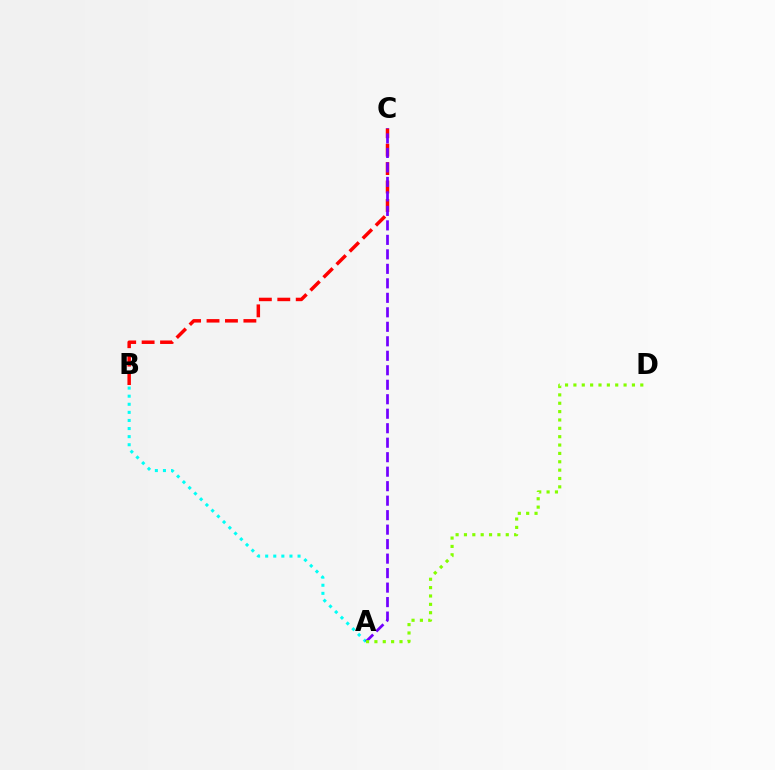{('A', 'B'): [{'color': '#00fff6', 'line_style': 'dotted', 'thickness': 2.2}], ('B', 'C'): [{'color': '#ff0000', 'line_style': 'dashed', 'thickness': 2.5}], ('A', 'C'): [{'color': '#7200ff', 'line_style': 'dashed', 'thickness': 1.97}], ('A', 'D'): [{'color': '#84ff00', 'line_style': 'dotted', 'thickness': 2.27}]}